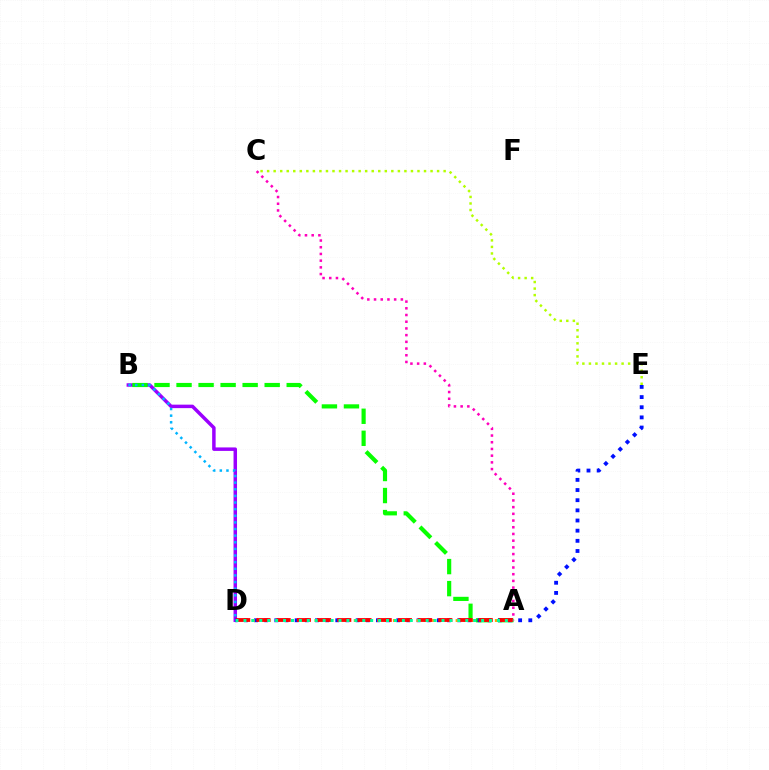{('B', 'D'): [{'color': '#9b00ff', 'line_style': 'solid', 'thickness': 2.51}, {'color': '#00b5ff', 'line_style': 'dotted', 'thickness': 1.8}], ('A', 'B'): [{'color': '#08ff00', 'line_style': 'dashed', 'thickness': 2.99}], ('D', 'E'): [{'color': '#0010ff', 'line_style': 'dotted', 'thickness': 2.76}], ('A', 'D'): [{'color': '#ffa500', 'line_style': 'dotted', 'thickness': 2.13}, {'color': '#ff0000', 'line_style': 'dashed', 'thickness': 2.75}, {'color': '#00ff9d', 'line_style': 'dotted', 'thickness': 2.15}], ('C', 'E'): [{'color': '#b3ff00', 'line_style': 'dotted', 'thickness': 1.78}], ('A', 'C'): [{'color': '#ff00bd', 'line_style': 'dotted', 'thickness': 1.82}]}